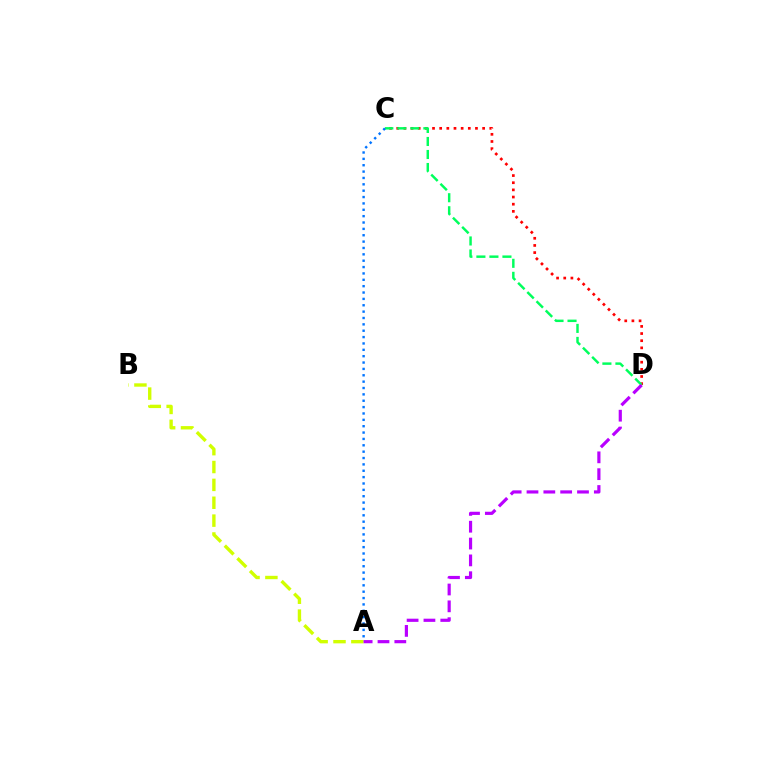{('C', 'D'): [{'color': '#ff0000', 'line_style': 'dotted', 'thickness': 1.94}, {'color': '#00ff5c', 'line_style': 'dashed', 'thickness': 1.77}], ('A', 'C'): [{'color': '#0074ff', 'line_style': 'dotted', 'thickness': 1.73}], ('A', 'B'): [{'color': '#d1ff00', 'line_style': 'dashed', 'thickness': 2.43}], ('A', 'D'): [{'color': '#b900ff', 'line_style': 'dashed', 'thickness': 2.29}]}